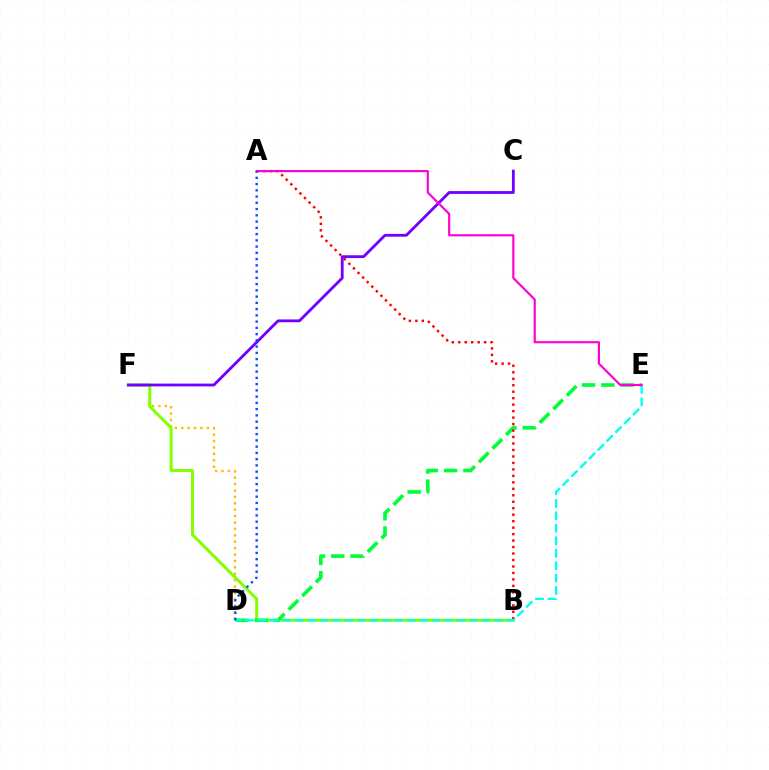{('D', 'F'): [{'color': '#ffbd00', 'line_style': 'dotted', 'thickness': 1.74}], ('B', 'F'): [{'color': '#84ff00', 'line_style': 'solid', 'thickness': 2.16}], ('D', 'E'): [{'color': '#00ff39', 'line_style': 'dashed', 'thickness': 2.62}, {'color': '#00fff6', 'line_style': 'dashed', 'thickness': 1.69}], ('A', 'B'): [{'color': '#ff0000', 'line_style': 'dotted', 'thickness': 1.76}], ('C', 'F'): [{'color': '#7200ff', 'line_style': 'solid', 'thickness': 2.03}], ('A', 'E'): [{'color': '#ff00cf', 'line_style': 'solid', 'thickness': 1.56}], ('A', 'D'): [{'color': '#004bff', 'line_style': 'dotted', 'thickness': 1.7}]}